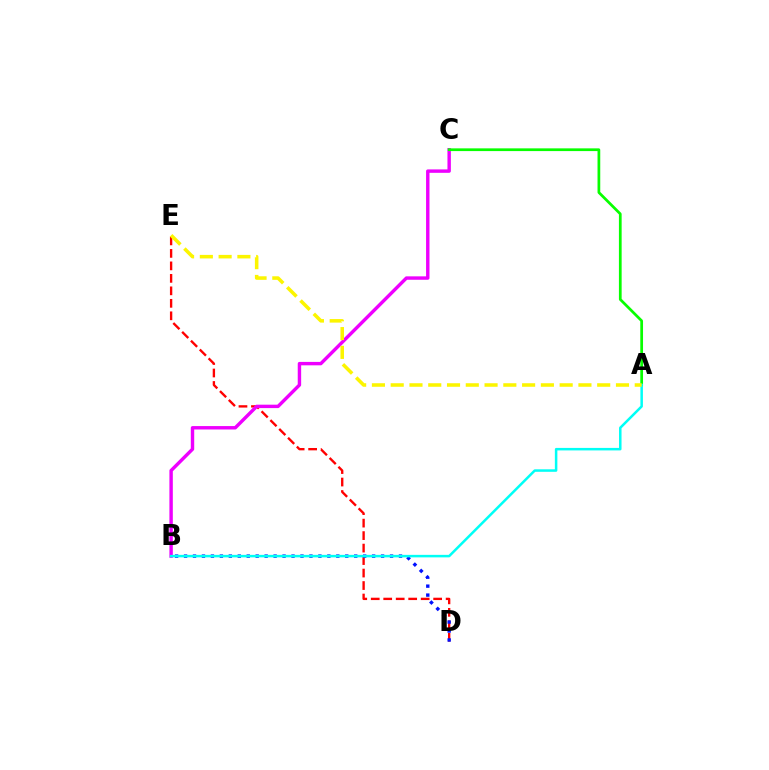{('D', 'E'): [{'color': '#ff0000', 'line_style': 'dashed', 'thickness': 1.7}], ('B', 'D'): [{'color': '#0010ff', 'line_style': 'dotted', 'thickness': 2.43}], ('B', 'C'): [{'color': '#ee00ff', 'line_style': 'solid', 'thickness': 2.46}], ('A', 'C'): [{'color': '#08ff00', 'line_style': 'solid', 'thickness': 1.97}], ('A', 'B'): [{'color': '#00fff6', 'line_style': 'solid', 'thickness': 1.81}], ('A', 'E'): [{'color': '#fcf500', 'line_style': 'dashed', 'thickness': 2.55}]}